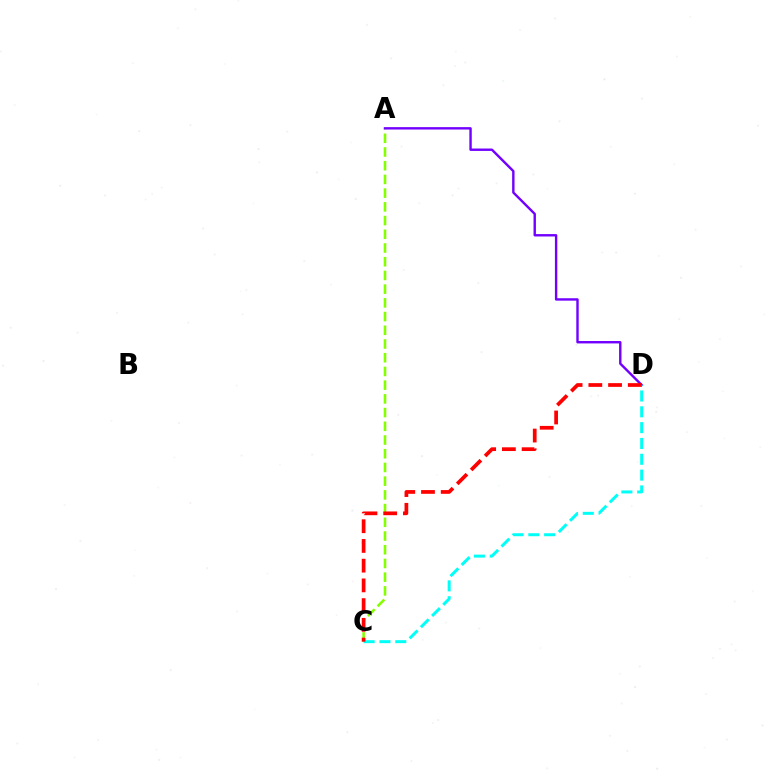{('A', 'C'): [{'color': '#84ff00', 'line_style': 'dashed', 'thickness': 1.86}], ('A', 'D'): [{'color': '#7200ff', 'line_style': 'solid', 'thickness': 1.73}], ('C', 'D'): [{'color': '#00fff6', 'line_style': 'dashed', 'thickness': 2.15}, {'color': '#ff0000', 'line_style': 'dashed', 'thickness': 2.68}]}